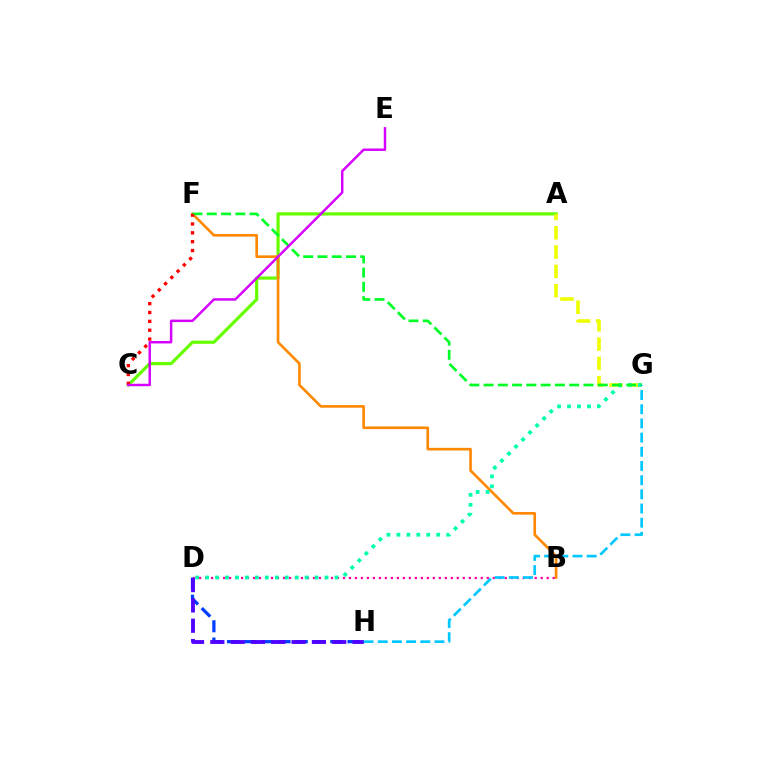{('B', 'D'): [{'color': '#ff00a0', 'line_style': 'dotted', 'thickness': 1.63}], ('A', 'C'): [{'color': '#66ff00', 'line_style': 'solid', 'thickness': 2.3}], ('D', 'H'): [{'color': '#003fff', 'line_style': 'dashed', 'thickness': 2.34}, {'color': '#4f00ff', 'line_style': 'dashed', 'thickness': 2.76}], ('B', 'F'): [{'color': '#ff8800', 'line_style': 'solid', 'thickness': 1.9}], ('A', 'G'): [{'color': '#eeff00', 'line_style': 'dashed', 'thickness': 2.62}], ('D', 'G'): [{'color': '#00ffaf', 'line_style': 'dotted', 'thickness': 2.7}], ('F', 'G'): [{'color': '#00ff27', 'line_style': 'dashed', 'thickness': 1.94}], ('C', 'F'): [{'color': '#ff0000', 'line_style': 'dotted', 'thickness': 2.41}], ('G', 'H'): [{'color': '#00c7ff', 'line_style': 'dashed', 'thickness': 1.93}], ('C', 'E'): [{'color': '#d600ff', 'line_style': 'solid', 'thickness': 1.77}]}